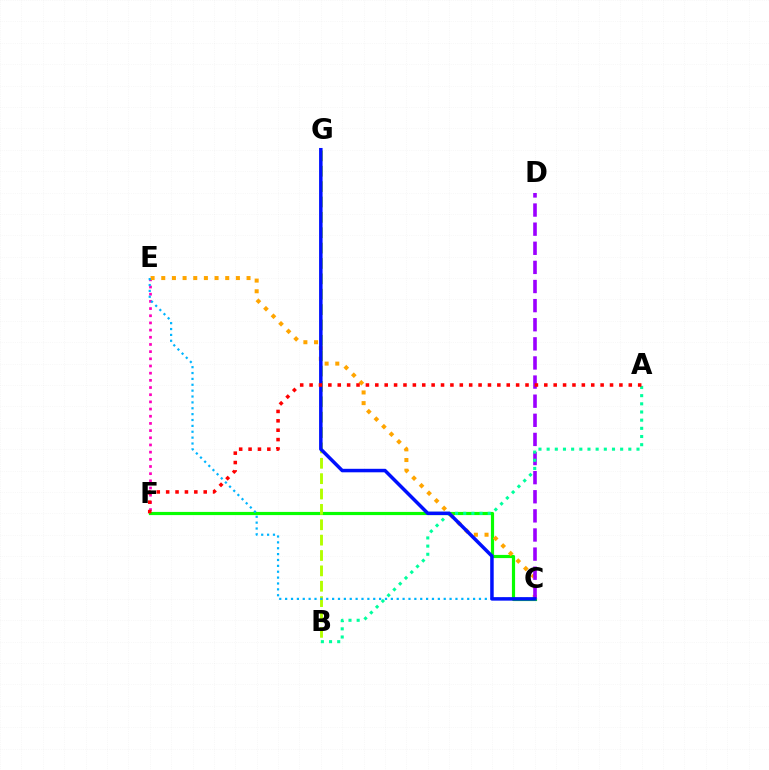{('C', 'F'): [{'color': '#08ff00', 'line_style': 'solid', 'thickness': 2.28}], ('E', 'F'): [{'color': '#ff00bd', 'line_style': 'dotted', 'thickness': 1.95}], ('C', 'E'): [{'color': '#ffa500', 'line_style': 'dotted', 'thickness': 2.9}, {'color': '#00b5ff', 'line_style': 'dotted', 'thickness': 1.6}], ('B', 'G'): [{'color': '#b3ff00', 'line_style': 'dashed', 'thickness': 2.09}], ('C', 'D'): [{'color': '#9b00ff', 'line_style': 'dashed', 'thickness': 2.6}], ('A', 'B'): [{'color': '#00ff9d', 'line_style': 'dotted', 'thickness': 2.22}], ('C', 'G'): [{'color': '#0010ff', 'line_style': 'solid', 'thickness': 2.52}], ('A', 'F'): [{'color': '#ff0000', 'line_style': 'dotted', 'thickness': 2.55}]}